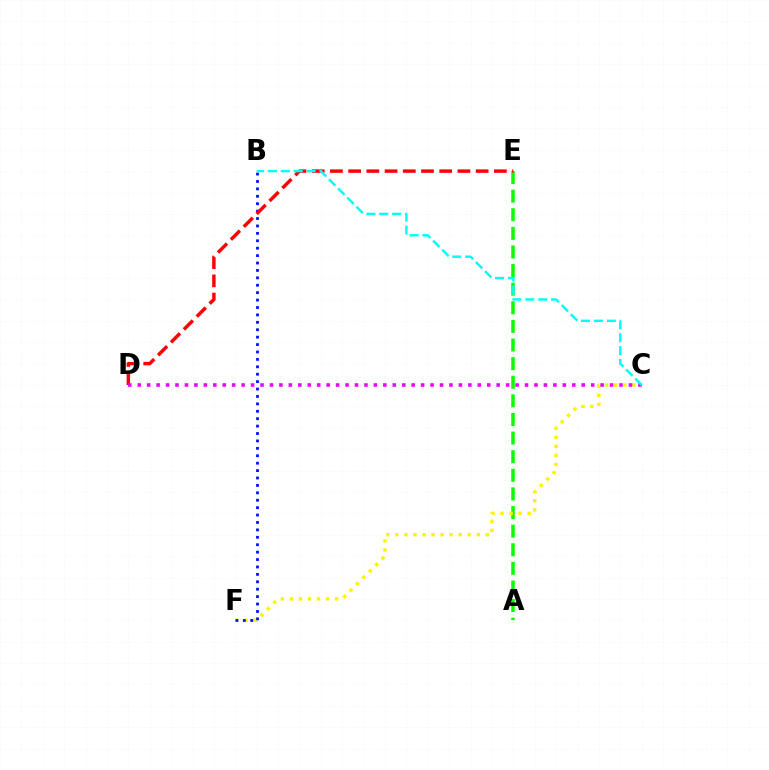{('A', 'E'): [{'color': '#08ff00', 'line_style': 'dashed', 'thickness': 2.53}], ('C', 'F'): [{'color': '#fcf500', 'line_style': 'dotted', 'thickness': 2.46}], ('B', 'F'): [{'color': '#0010ff', 'line_style': 'dotted', 'thickness': 2.01}], ('D', 'E'): [{'color': '#ff0000', 'line_style': 'dashed', 'thickness': 2.47}], ('C', 'D'): [{'color': '#ee00ff', 'line_style': 'dotted', 'thickness': 2.57}], ('B', 'C'): [{'color': '#00fff6', 'line_style': 'dashed', 'thickness': 1.75}]}